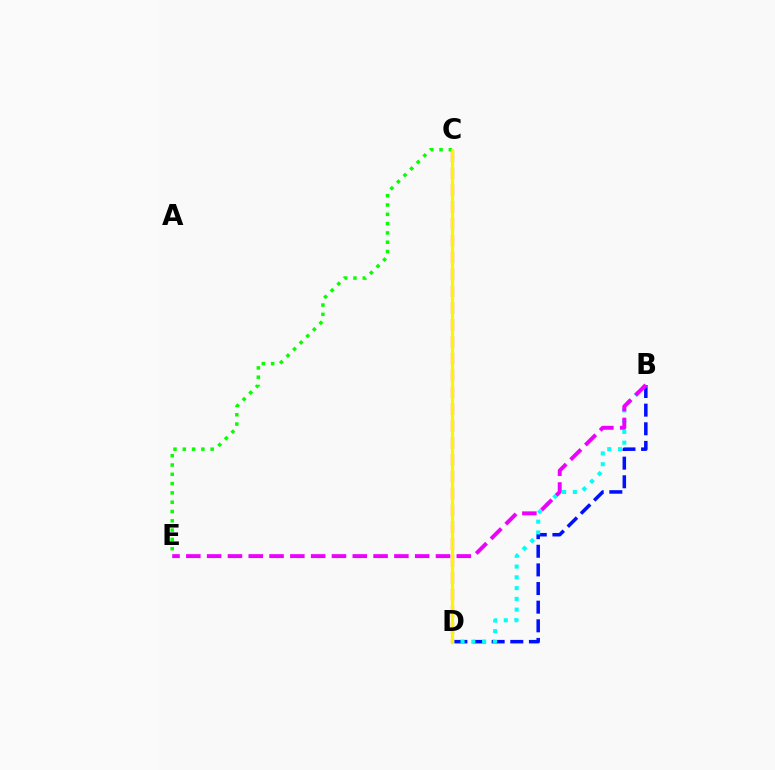{('C', 'D'): [{'color': '#ff0000', 'line_style': 'dashed', 'thickness': 2.29}, {'color': '#fcf500', 'line_style': 'solid', 'thickness': 2.32}], ('B', 'D'): [{'color': '#0010ff', 'line_style': 'dashed', 'thickness': 2.53}, {'color': '#00fff6', 'line_style': 'dotted', 'thickness': 2.93}], ('C', 'E'): [{'color': '#08ff00', 'line_style': 'dotted', 'thickness': 2.53}], ('B', 'E'): [{'color': '#ee00ff', 'line_style': 'dashed', 'thickness': 2.83}]}